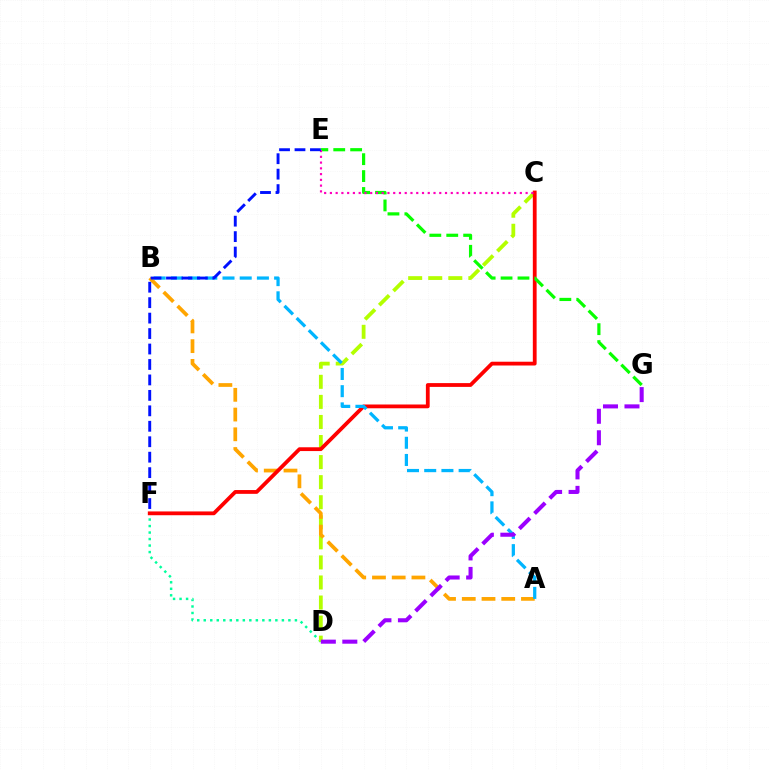{('D', 'F'): [{'color': '#00ff9d', 'line_style': 'dotted', 'thickness': 1.77}], ('C', 'D'): [{'color': '#b3ff00', 'line_style': 'dashed', 'thickness': 2.73}], ('A', 'B'): [{'color': '#ffa500', 'line_style': 'dashed', 'thickness': 2.68}, {'color': '#00b5ff', 'line_style': 'dashed', 'thickness': 2.34}], ('C', 'F'): [{'color': '#ff0000', 'line_style': 'solid', 'thickness': 2.73}], ('E', 'G'): [{'color': '#08ff00', 'line_style': 'dashed', 'thickness': 2.3}], ('C', 'E'): [{'color': '#ff00bd', 'line_style': 'dotted', 'thickness': 1.56}], ('D', 'G'): [{'color': '#9b00ff', 'line_style': 'dashed', 'thickness': 2.92}], ('E', 'F'): [{'color': '#0010ff', 'line_style': 'dashed', 'thickness': 2.1}]}